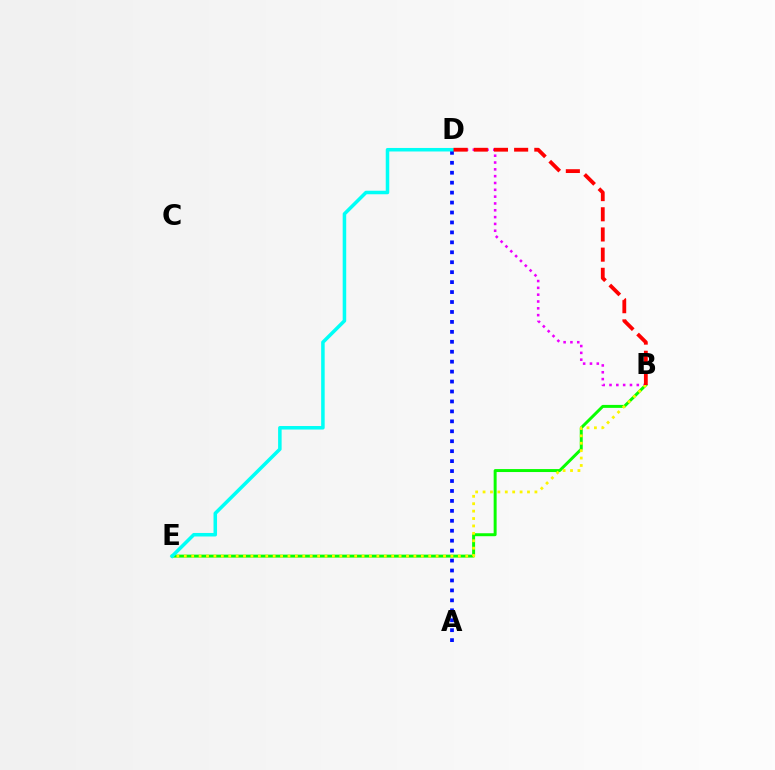{('B', 'E'): [{'color': '#08ff00', 'line_style': 'solid', 'thickness': 2.13}, {'color': '#fcf500', 'line_style': 'dotted', 'thickness': 2.01}], ('B', 'D'): [{'color': '#ee00ff', 'line_style': 'dotted', 'thickness': 1.85}, {'color': '#ff0000', 'line_style': 'dashed', 'thickness': 2.74}], ('A', 'D'): [{'color': '#0010ff', 'line_style': 'dotted', 'thickness': 2.7}], ('D', 'E'): [{'color': '#00fff6', 'line_style': 'solid', 'thickness': 2.54}]}